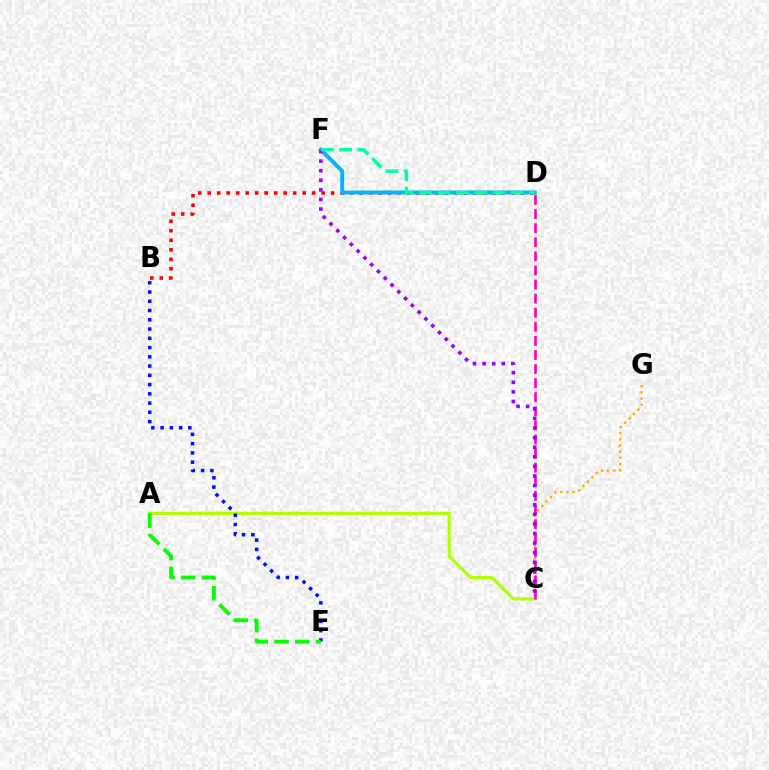{('A', 'C'): [{'color': '#b3ff00', 'line_style': 'solid', 'thickness': 2.29}], ('B', 'E'): [{'color': '#0010ff', 'line_style': 'dotted', 'thickness': 2.52}], ('C', 'G'): [{'color': '#ffa500', 'line_style': 'dotted', 'thickness': 1.68}], ('B', 'D'): [{'color': '#ff0000', 'line_style': 'dotted', 'thickness': 2.58}], ('A', 'E'): [{'color': '#08ff00', 'line_style': 'dashed', 'thickness': 2.81}], ('D', 'F'): [{'color': '#00b5ff', 'line_style': 'solid', 'thickness': 2.85}, {'color': '#00ff9d', 'line_style': 'dashed', 'thickness': 2.49}], ('C', 'D'): [{'color': '#ff00bd', 'line_style': 'dashed', 'thickness': 1.91}], ('C', 'F'): [{'color': '#9b00ff', 'line_style': 'dotted', 'thickness': 2.61}]}